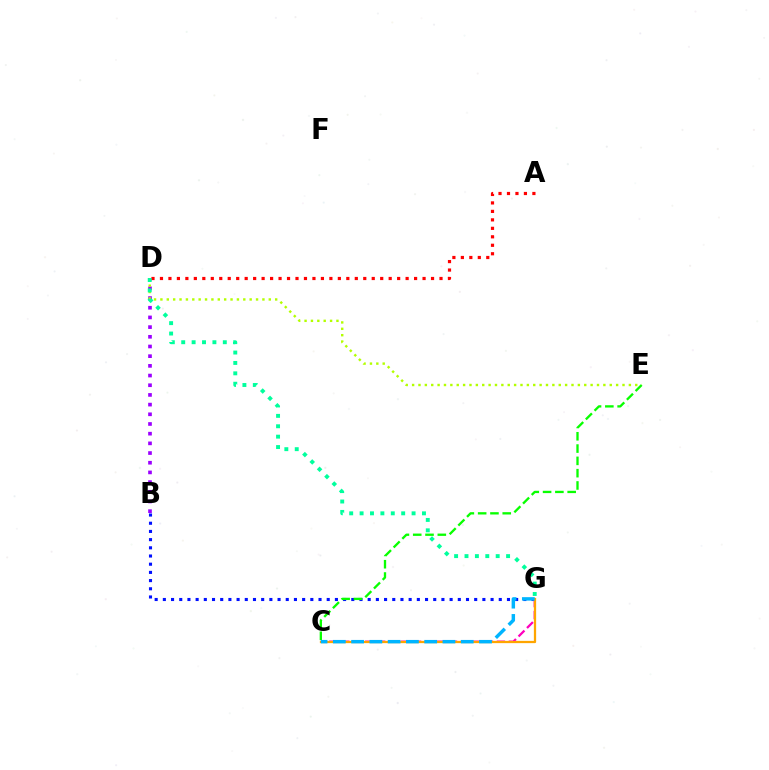{('B', 'D'): [{'color': '#9b00ff', 'line_style': 'dotted', 'thickness': 2.63}], ('A', 'D'): [{'color': '#ff0000', 'line_style': 'dotted', 'thickness': 2.3}], ('D', 'E'): [{'color': '#b3ff00', 'line_style': 'dotted', 'thickness': 1.73}], ('B', 'G'): [{'color': '#0010ff', 'line_style': 'dotted', 'thickness': 2.23}], ('C', 'G'): [{'color': '#ff00bd', 'line_style': 'dashed', 'thickness': 1.63}, {'color': '#ffa500', 'line_style': 'solid', 'thickness': 1.63}, {'color': '#00b5ff', 'line_style': 'dashed', 'thickness': 2.48}], ('C', 'E'): [{'color': '#08ff00', 'line_style': 'dashed', 'thickness': 1.67}], ('D', 'G'): [{'color': '#00ff9d', 'line_style': 'dotted', 'thickness': 2.82}]}